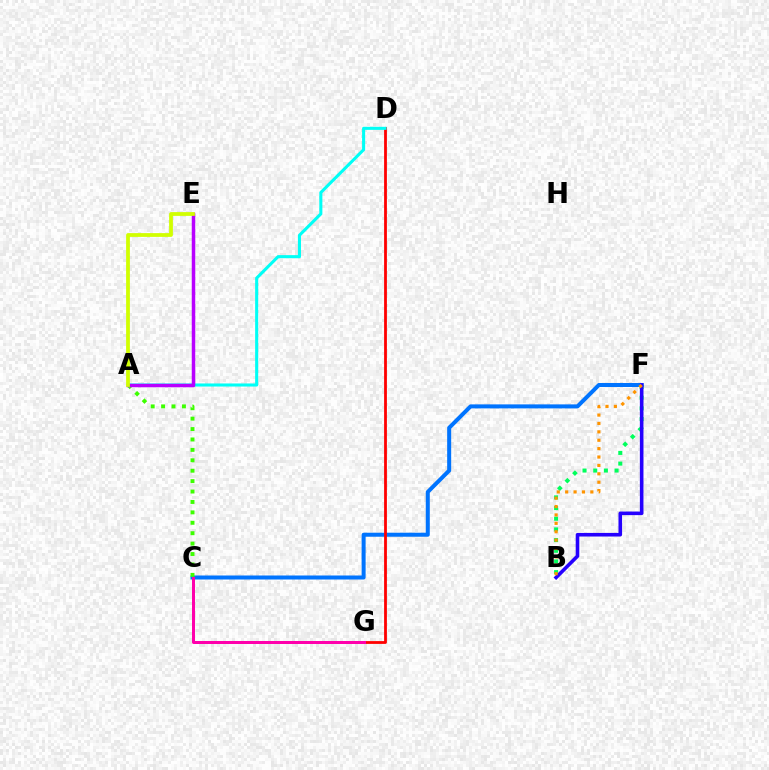{('B', 'F'): [{'color': '#00ff5c', 'line_style': 'dotted', 'thickness': 2.9}, {'color': '#2500ff', 'line_style': 'solid', 'thickness': 2.59}, {'color': '#ff9400', 'line_style': 'dotted', 'thickness': 2.28}], ('C', 'F'): [{'color': '#0074ff', 'line_style': 'solid', 'thickness': 2.89}], ('A', 'C'): [{'color': '#3dff00', 'line_style': 'dotted', 'thickness': 2.83}], ('D', 'G'): [{'color': '#ff0000', 'line_style': 'solid', 'thickness': 2.02}], ('A', 'D'): [{'color': '#00fff6', 'line_style': 'solid', 'thickness': 2.21}], ('A', 'E'): [{'color': '#b900ff', 'line_style': 'solid', 'thickness': 2.51}, {'color': '#d1ff00', 'line_style': 'solid', 'thickness': 2.71}], ('C', 'G'): [{'color': '#ff00ac', 'line_style': 'solid', 'thickness': 2.16}]}